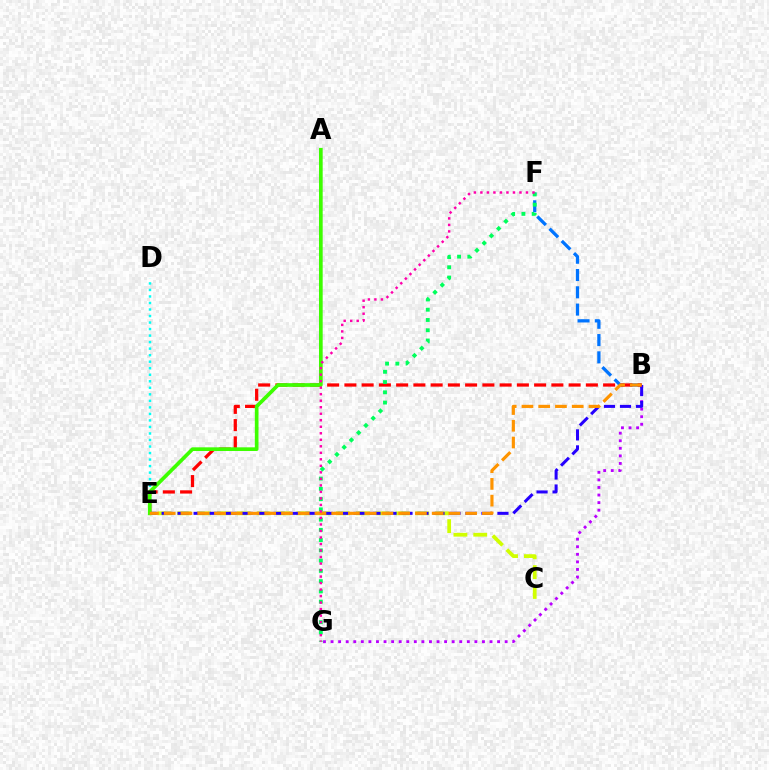{('B', 'G'): [{'color': '#b900ff', 'line_style': 'dotted', 'thickness': 2.06}], ('D', 'E'): [{'color': '#00fff6', 'line_style': 'dotted', 'thickness': 1.77}], ('B', 'F'): [{'color': '#0074ff', 'line_style': 'dashed', 'thickness': 2.35}], ('C', 'E'): [{'color': '#d1ff00', 'line_style': 'dashed', 'thickness': 2.69}], ('B', 'E'): [{'color': '#2500ff', 'line_style': 'dashed', 'thickness': 2.17}, {'color': '#ff0000', 'line_style': 'dashed', 'thickness': 2.34}, {'color': '#ff9400', 'line_style': 'dashed', 'thickness': 2.27}], ('A', 'E'): [{'color': '#3dff00', 'line_style': 'solid', 'thickness': 2.65}], ('F', 'G'): [{'color': '#00ff5c', 'line_style': 'dotted', 'thickness': 2.79}, {'color': '#ff00ac', 'line_style': 'dotted', 'thickness': 1.77}]}